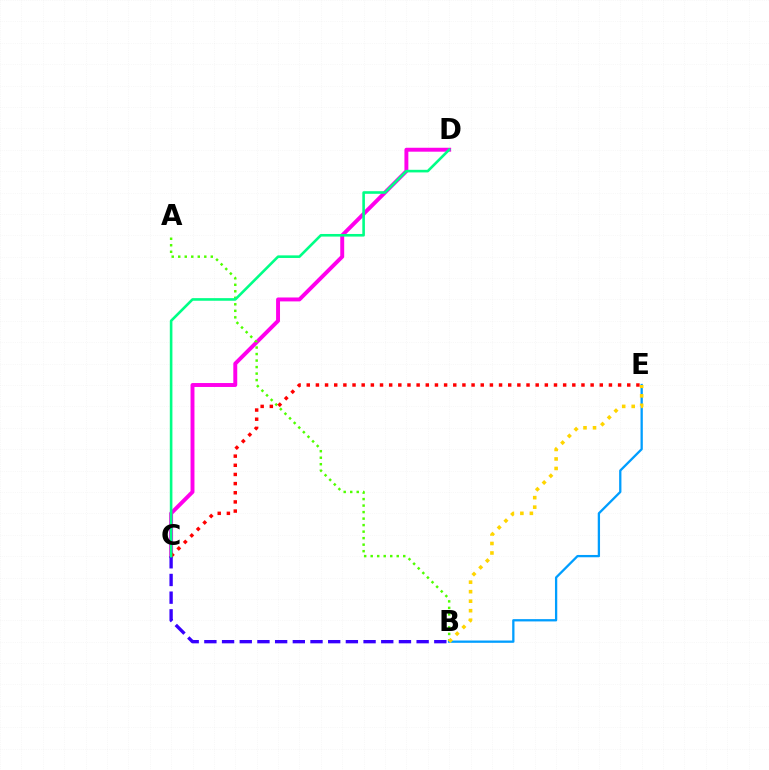{('C', 'D'): [{'color': '#ff00ed', 'line_style': 'solid', 'thickness': 2.83}, {'color': '#00ff86', 'line_style': 'solid', 'thickness': 1.88}], ('B', 'C'): [{'color': '#3700ff', 'line_style': 'dashed', 'thickness': 2.4}], ('A', 'B'): [{'color': '#4fff00', 'line_style': 'dotted', 'thickness': 1.77}], ('C', 'E'): [{'color': '#ff0000', 'line_style': 'dotted', 'thickness': 2.49}], ('B', 'E'): [{'color': '#009eff', 'line_style': 'solid', 'thickness': 1.65}, {'color': '#ffd500', 'line_style': 'dotted', 'thickness': 2.58}]}